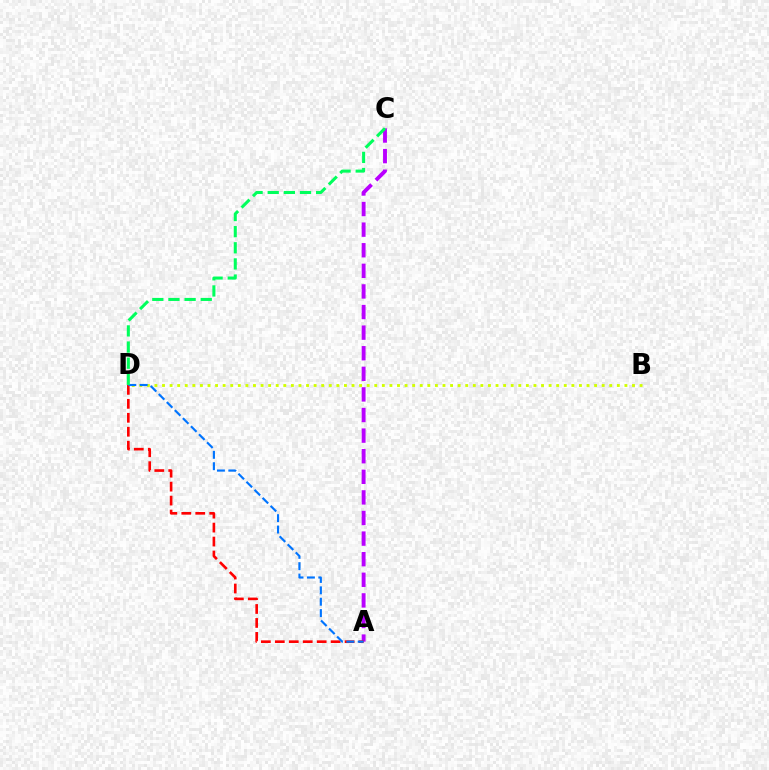{('A', 'C'): [{'color': '#b900ff', 'line_style': 'dashed', 'thickness': 2.8}], ('B', 'D'): [{'color': '#d1ff00', 'line_style': 'dotted', 'thickness': 2.06}], ('A', 'D'): [{'color': '#ff0000', 'line_style': 'dashed', 'thickness': 1.9}, {'color': '#0074ff', 'line_style': 'dashed', 'thickness': 1.55}], ('C', 'D'): [{'color': '#00ff5c', 'line_style': 'dashed', 'thickness': 2.19}]}